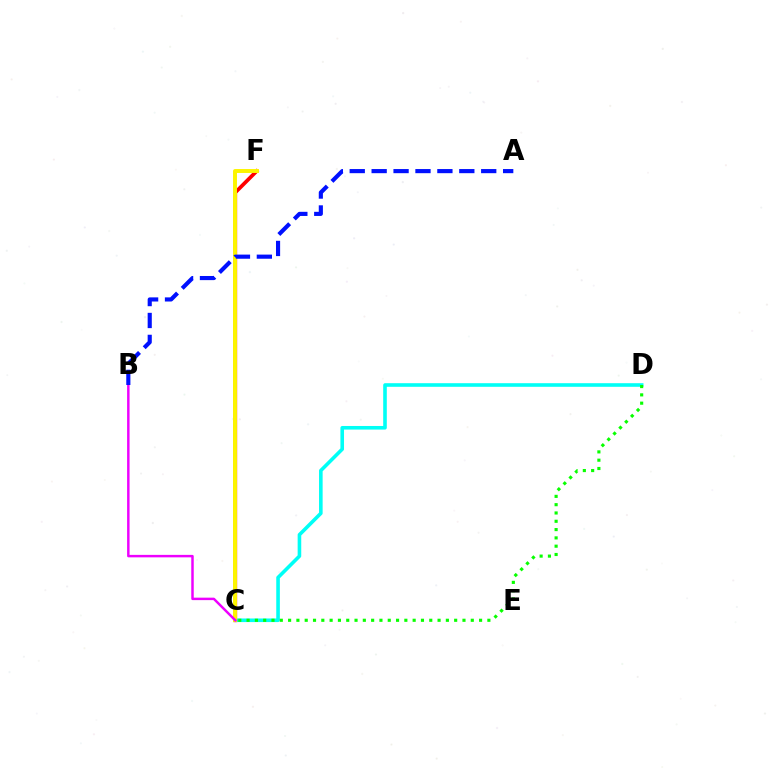{('C', 'D'): [{'color': '#00fff6', 'line_style': 'solid', 'thickness': 2.59}, {'color': '#08ff00', 'line_style': 'dotted', 'thickness': 2.26}], ('C', 'F'): [{'color': '#ff0000', 'line_style': 'solid', 'thickness': 2.68}, {'color': '#fcf500', 'line_style': 'solid', 'thickness': 2.84}], ('B', 'C'): [{'color': '#ee00ff', 'line_style': 'solid', 'thickness': 1.77}], ('A', 'B'): [{'color': '#0010ff', 'line_style': 'dashed', 'thickness': 2.98}]}